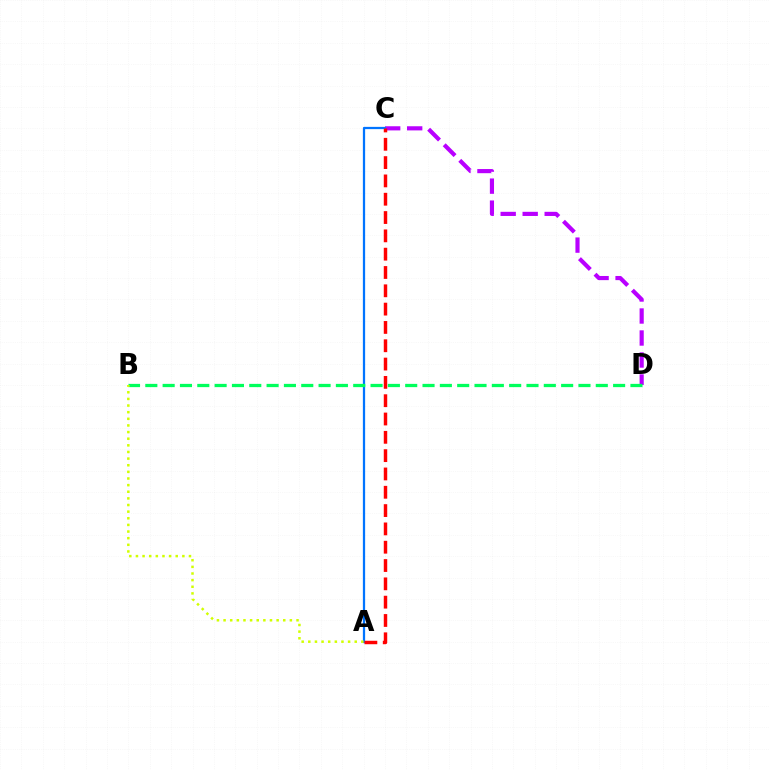{('C', 'D'): [{'color': '#b900ff', 'line_style': 'dashed', 'thickness': 2.99}], ('A', 'C'): [{'color': '#0074ff', 'line_style': 'solid', 'thickness': 1.63}, {'color': '#ff0000', 'line_style': 'dashed', 'thickness': 2.49}], ('B', 'D'): [{'color': '#00ff5c', 'line_style': 'dashed', 'thickness': 2.35}], ('A', 'B'): [{'color': '#d1ff00', 'line_style': 'dotted', 'thickness': 1.8}]}